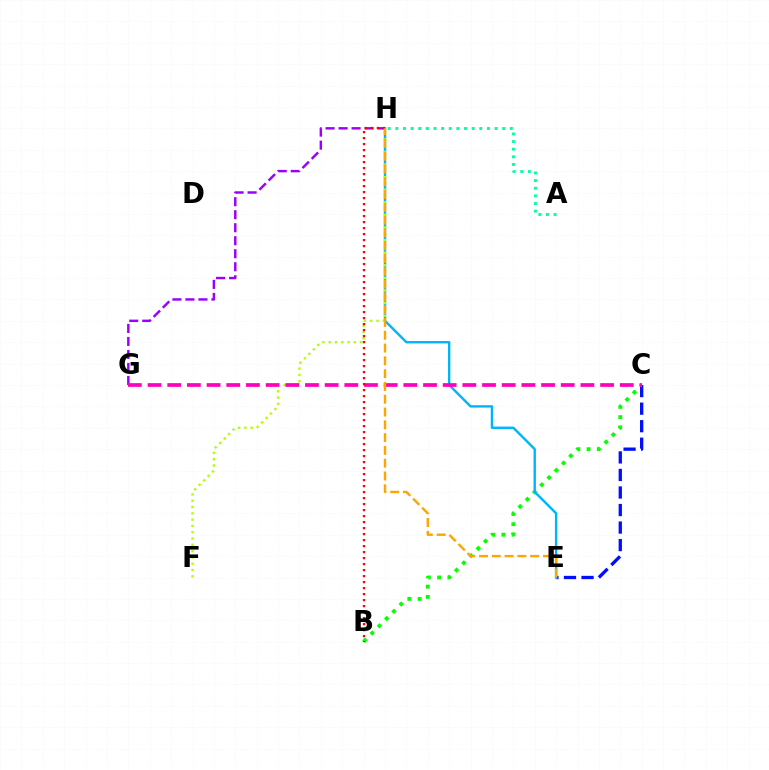{('B', 'C'): [{'color': '#08ff00', 'line_style': 'dotted', 'thickness': 2.78}], ('C', 'E'): [{'color': '#0010ff', 'line_style': 'dashed', 'thickness': 2.38}], ('G', 'H'): [{'color': '#9b00ff', 'line_style': 'dashed', 'thickness': 1.77}], ('E', 'H'): [{'color': '#00b5ff', 'line_style': 'solid', 'thickness': 1.73}, {'color': '#ffa500', 'line_style': 'dashed', 'thickness': 1.74}], ('F', 'H'): [{'color': '#b3ff00', 'line_style': 'dotted', 'thickness': 1.71}], ('C', 'G'): [{'color': '#ff00bd', 'line_style': 'dashed', 'thickness': 2.67}], ('B', 'H'): [{'color': '#ff0000', 'line_style': 'dotted', 'thickness': 1.63}], ('A', 'H'): [{'color': '#00ff9d', 'line_style': 'dotted', 'thickness': 2.07}]}